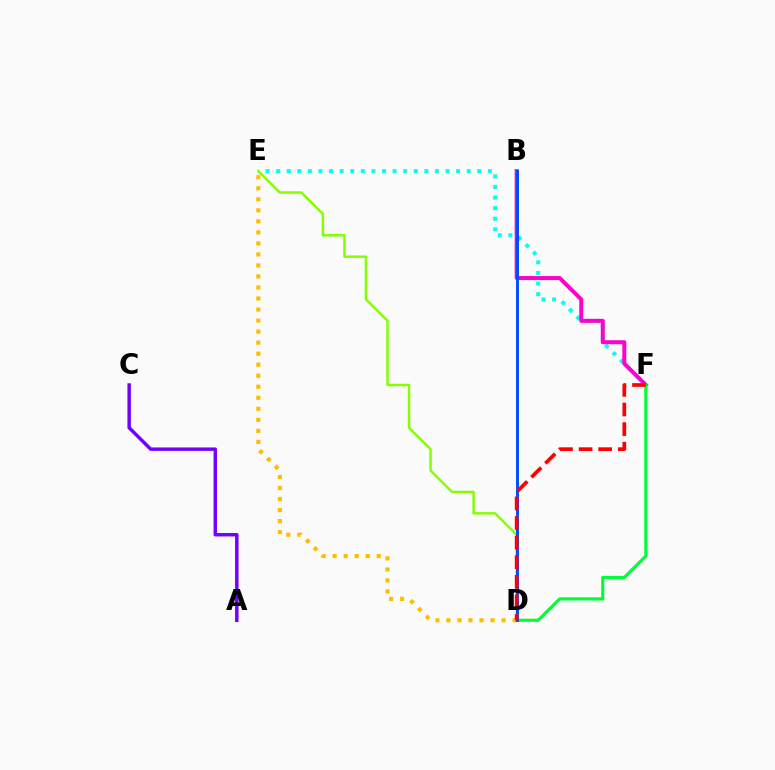{('D', 'E'): [{'color': '#ffbd00', 'line_style': 'dotted', 'thickness': 3.0}, {'color': '#84ff00', 'line_style': 'solid', 'thickness': 1.77}], ('E', 'F'): [{'color': '#00fff6', 'line_style': 'dotted', 'thickness': 2.88}], ('B', 'F'): [{'color': '#ff00cf', 'line_style': 'solid', 'thickness': 2.88}], ('D', 'F'): [{'color': '#00ff39', 'line_style': 'solid', 'thickness': 2.3}, {'color': '#ff0000', 'line_style': 'dashed', 'thickness': 2.66}], ('B', 'D'): [{'color': '#004bff', 'line_style': 'solid', 'thickness': 2.12}], ('A', 'C'): [{'color': '#7200ff', 'line_style': 'solid', 'thickness': 2.49}]}